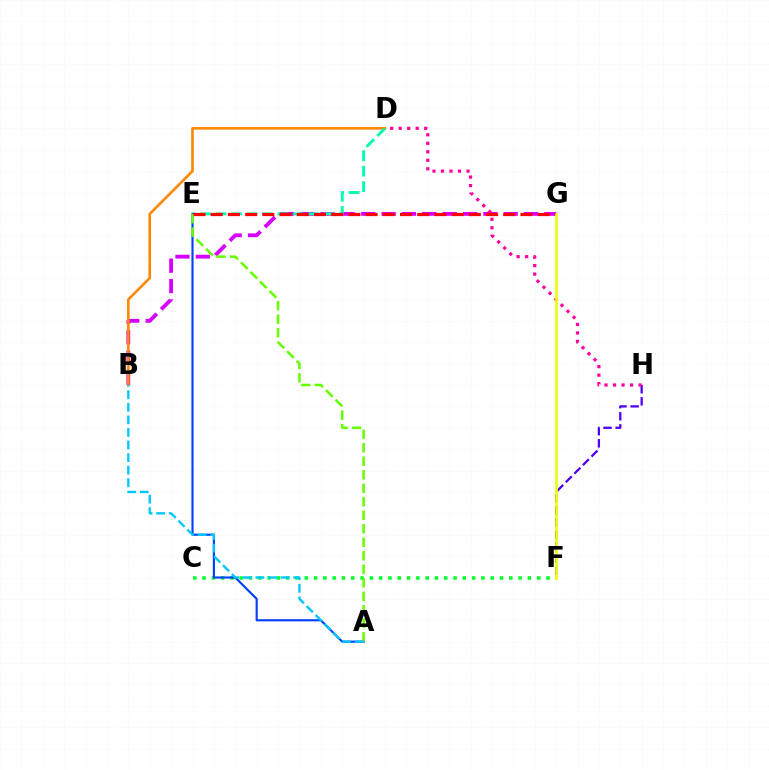{('B', 'G'): [{'color': '#d600ff', 'line_style': 'dashed', 'thickness': 2.76}], ('B', 'D'): [{'color': '#ff8800', 'line_style': 'solid', 'thickness': 1.89}], ('D', 'E'): [{'color': '#00ffaf', 'line_style': 'dashed', 'thickness': 2.1}], ('C', 'F'): [{'color': '#00ff27', 'line_style': 'dotted', 'thickness': 2.53}], ('A', 'E'): [{'color': '#003fff', 'line_style': 'solid', 'thickness': 1.54}, {'color': '#66ff00', 'line_style': 'dashed', 'thickness': 1.83}], ('F', 'H'): [{'color': '#4f00ff', 'line_style': 'dashed', 'thickness': 1.65}], ('D', 'H'): [{'color': '#ff00a0', 'line_style': 'dotted', 'thickness': 2.31}], ('E', 'G'): [{'color': '#ff0000', 'line_style': 'dashed', 'thickness': 2.34}], ('A', 'B'): [{'color': '#00c7ff', 'line_style': 'dashed', 'thickness': 1.71}], ('F', 'G'): [{'color': '#eeff00', 'line_style': 'solid', 'thickness': 1.86}]}